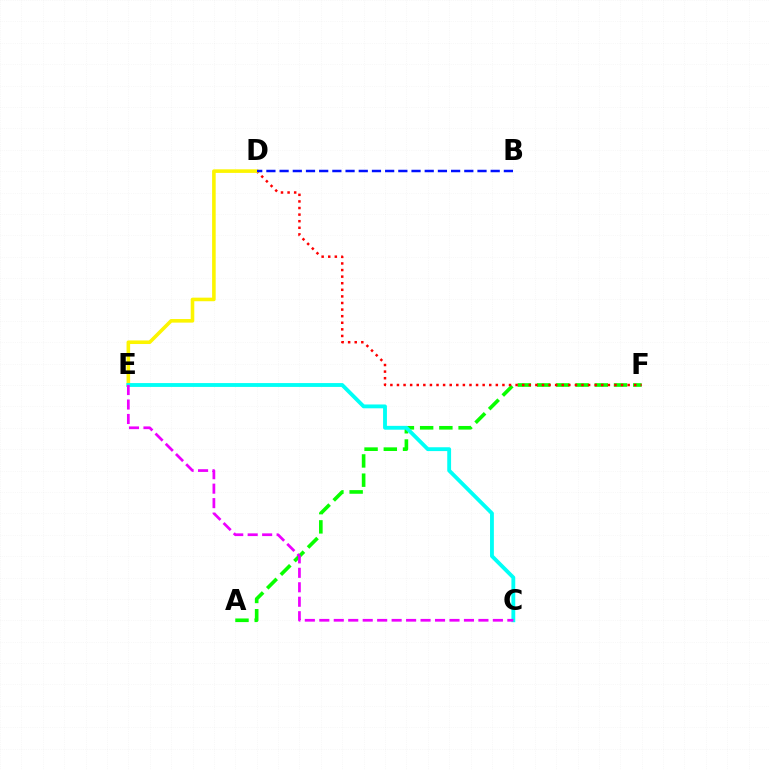{('A', 'F'): [{'color': '#08ff00', 'line_style': 'dashed', 'thickness': 2.61}], ('D', 'F'): [{'color': '#ff0000', 'line_style': 'dotted', 'thickness': 1.79}], ('D', 'E'): [{'color': '#fcf500', 'line_style': 'solid', 'thickness': 2.58}], ('C', 'E'): [{'color': '#00fff6', 'line_style': 'solid', 'thickness': 2.77}, {'color': '#ee00ff', 'line_style': 'dashed', 'thickness': 1.97}], ('B', 'D'): [{'color': '#0010ff', 'line_style': 'dashed', 'thickness': 1.79}]}